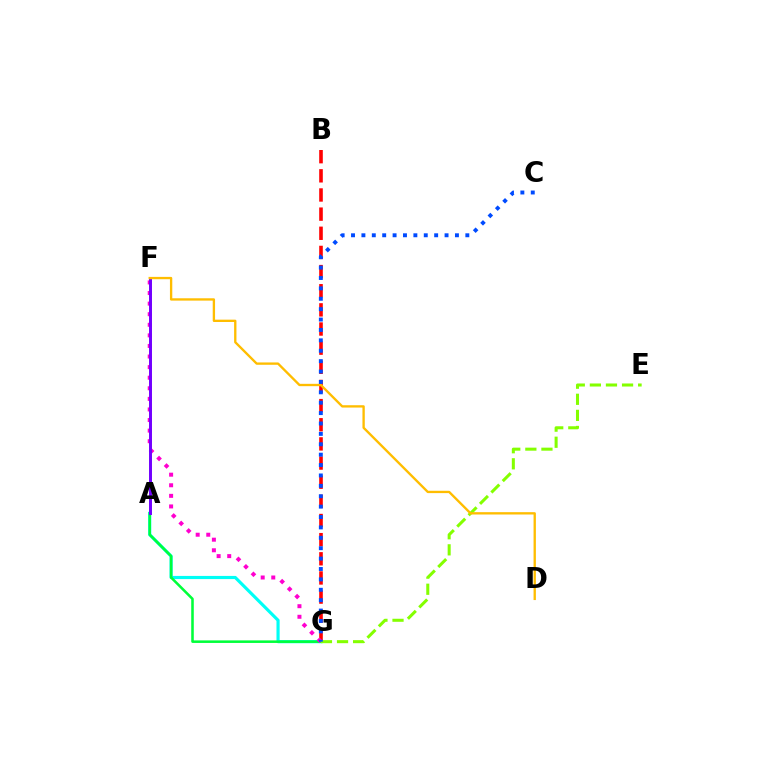{('A', 'G'): [{'color': '#00fff6', 'line_style': 'solid', 'thickness': 2.27}, {'color': '#00ff39', 'line_style': 'solid', 'thickness': 1.84}], ('B', 'G'): [{'color': '#ff0000', 'line_style': 'dashed', 'thickness': 2.6}], ('F', 'G'): [{'color': '#ff00cf', 'line_style': 'dotted', 'thickness': 2.88}], ('E', 'G'): [{'color': '#84ff00', 'line_style': 'dashed', 'thickness': 2.19}], ('A', 'F'): [{'color': '#7200ff', 'line_style': 'solid', 'thickness': 2.13}], ('D', 'F'): [{'color': '#ffbd00', 'line_style': 'solid', 'thickness': 1.68}], ('C', 'G'): [{'color': '#004bff', 'line_style': 'dotted', 'thickness': 2.82}]}